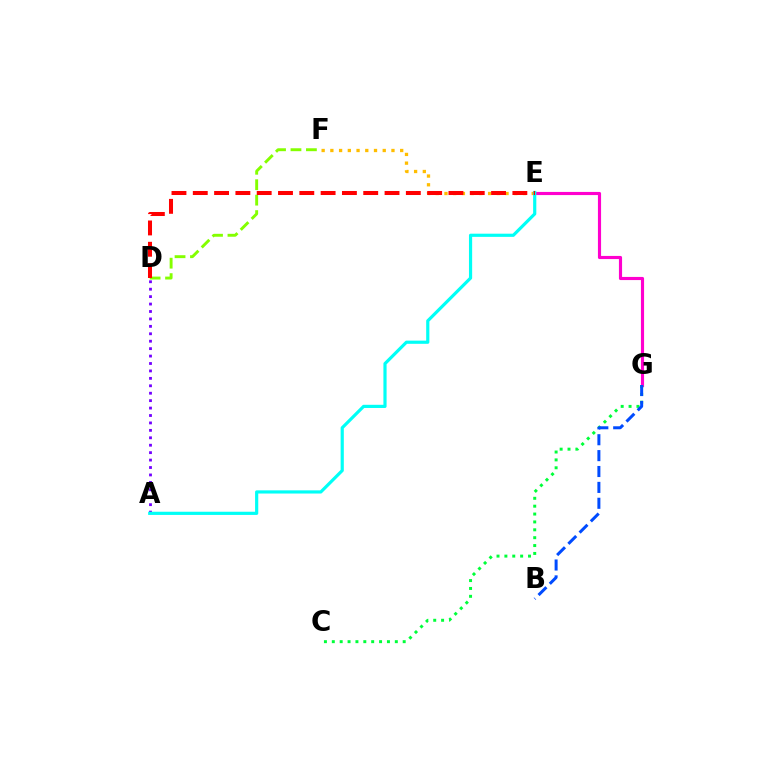{('E', 'F'): [{'color': '#ffbd00', 'line_style': 'dotted', 'thickness': 2.37}], ('E', 'G'): [{'color': '#ff00cf', 'line_style': 'solid', 'thickness': 2.26}], ('C', 'G'): [{'color': '#00ff39', 'line_style': 'dotted', 'thickness': 2.14}], ('A', 'D'): [{'color': '#7200ff', 'line_style': 'dotted', 'thickness': 2.02}], ('D', 'F'): [{'color': '#84ff00', 'line_style': 'dashed', 'thickness': 2.1}], ('A', 'E'): [{'color': '#00fff6', 'line_style': 'solid', 'thickness': 2.29}], ('B', 'G'): [{'color': '#004bff', 'line_style': 'dashed', 'thickness': 2.16}], ('D', 'E'): [{'color': '#ff0000', 'line_style': 'dashed', 'thickness': 2.89}]}